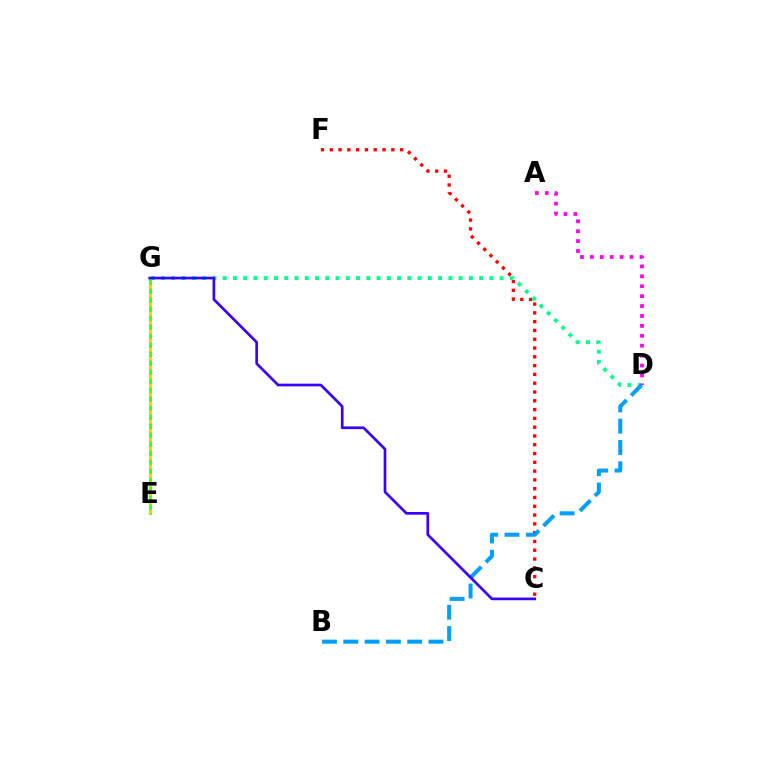{('C', 'F'): [{'color': '#ff0000', 'line_style': 'dotted', 'thickness': 2.39}], ('D', 'G'): [{'color': '#00ff86', 'line_style': 'dotted', 'thickness': 2.79}], ('E', 'G'): [{'color': '#4fff00', 'line_style': 'solid', 'thickness': 2.14}, {'color': '#ffd500', 'line_style': 'dotted', 'thickness': 2.45}], ('A', 'D'): [{'color': '#ff00ed', 'line_style': 'dotted', 'thickness': 2.69}], ('B', 'D'): [{'color': '#009eff', 'line_style': 'dashed', 'thickness': 2.89}], ('C', 'G'): [{'color': '#3700ff', 'line_style': 'solid', 'thickness': 1.93}]}